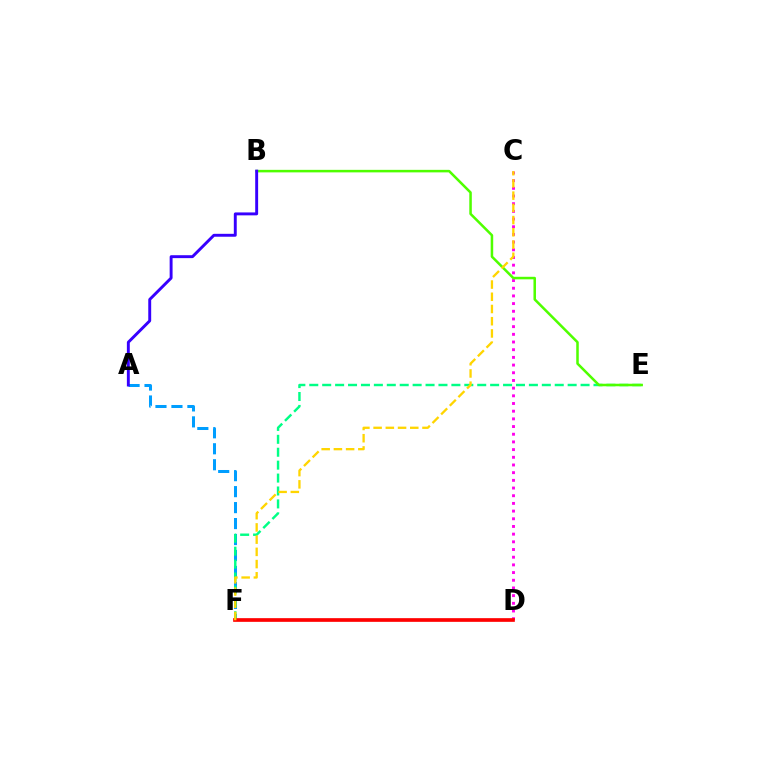{('A', 'F'): [{'color': '#009eff', 'line_style': 'dashed', 'thickness': 2.17}], ('E', 'F'): [{'color': '#00ff86', 'line_style': 'dashed', 'thickness': 1.75}], ('C', 'D'): [{'color': '#ff00ed', 'line_style': 'dotted', 'thickness': 2.09}], ('B', 'E'): [{'color': '#4fff00', 'line_style': 'solid', 'thickness': 1.82}], ('D', 'F'): [{'color': '#ff0000', 'line_style': 'solid', 'thickness': 2.65}], ('C', 'F'): [{'color': '#ffd500', 'line_style': 'dashed', 'thickness': 1.66}], ('A', 'B'): [{'color': '#3700ff', 'line_style': 'solid', 'thickness': 2.1}]}